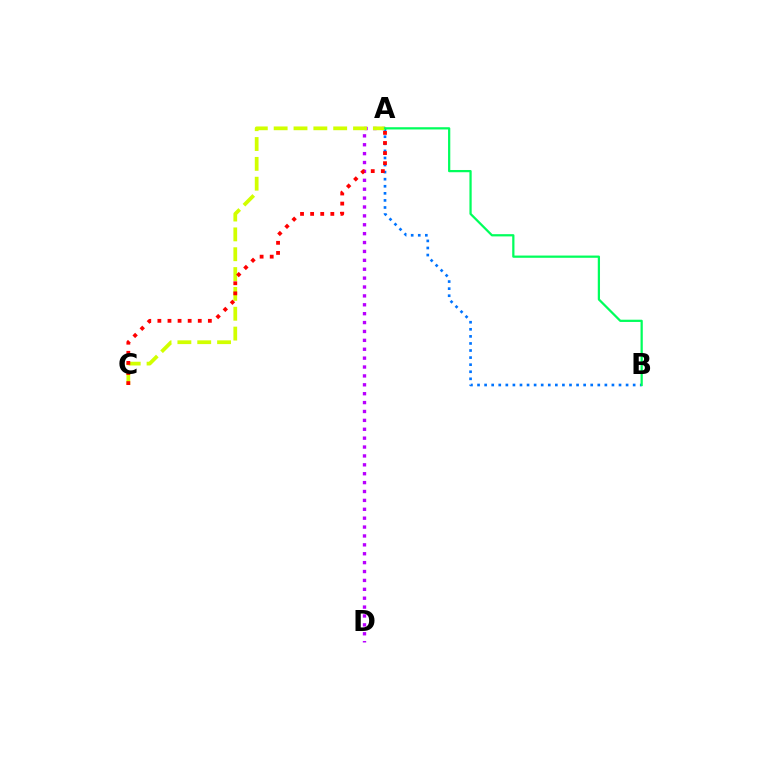{('A', 'D'): [{'color': '#b900ff', 'line_style': 'dotted', 'thickness': 2.42}], ('A', 'B'): [{'color': '#0074ff', 'line_style': 'dotted', 'thickness': 1.92}, {'color': '#00ff5c', 'line_style': 'solid', 'thickness': 1.61}], ('A', 'C'): [{'color': '#d1ff00', 'line_style': 'dashed', 'thickness': 2.7}, {'color': '#ff0000', 'line_style': 'dotted', 'thickness': 2.74}]}